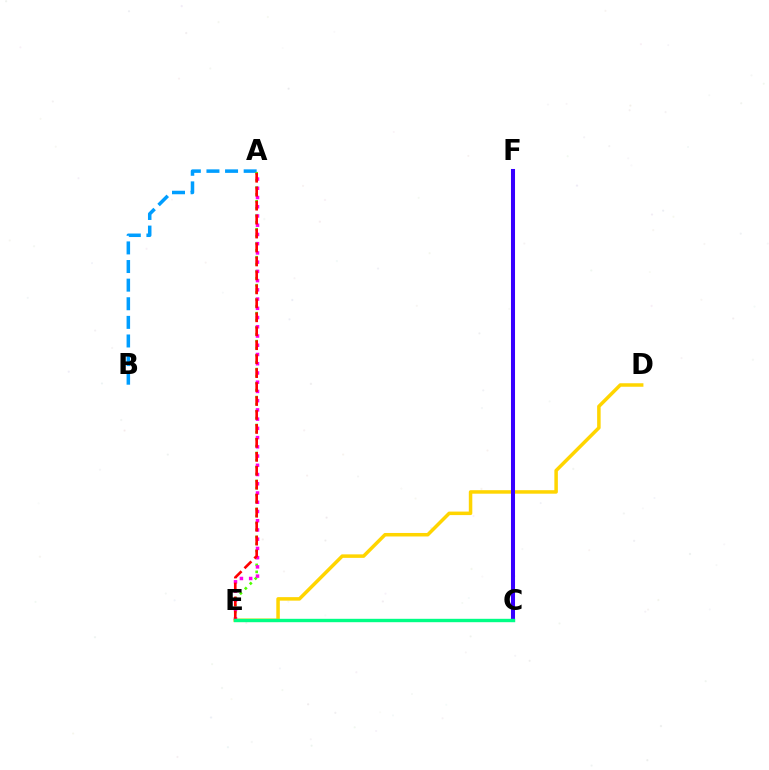{('A', 'B'): [{'color': '#009eff', 'line_style': 'dashed', 'thickness': 2.53}], ('A', 'E'): [{'color': '#4fff00', 'line_style': 'dotted', 'thickness': 1.9}, {'color': '#ff00ed', 'line_style': 'dotted', 'thickness': 2.51}, {'color': '#ff0000', 'line_style': 'dashed', 'thickness': 1.9}], ('D', 'E'): [{'color': '#ffd500', 'line_style': 'solid', 'thickness': 2.52}], ('C', 'F'): [{'color': '#3700ff', 'line_style': 'solid', 'thickness': 2.92}], ('C', 'E'): [{'color': '#00ff86', 'line_style': 'solid', 'thickness': 2.43}]}